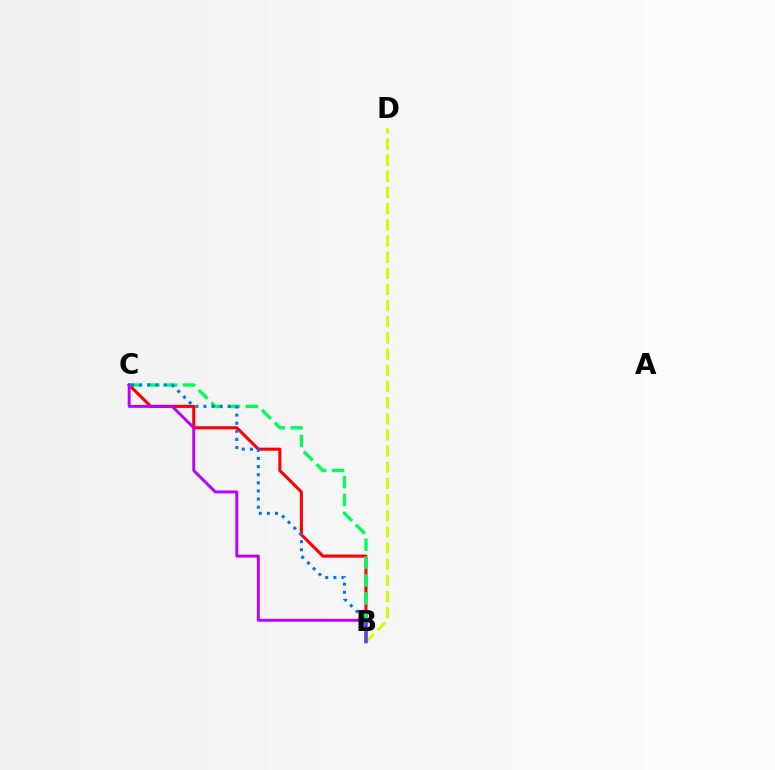{('B', 'D'): [{'color': '#d1ff00', 'line_style': 'dashed', 'thickness': 2.2}], ('B', 'C'): [{'color': '#ff0000', 'line_style': 'solid', 'thickness': 2.21}, {'color': '#00ff5c', 'line_style': 'dashed', 'thickness': 2.43}, {'color': '#b900ff', 'line_style': 'solid', 'thickness': 2.1}, {'color': '#0074ff', 'line_style': 'dotted', 'thickness': 2.21}]}